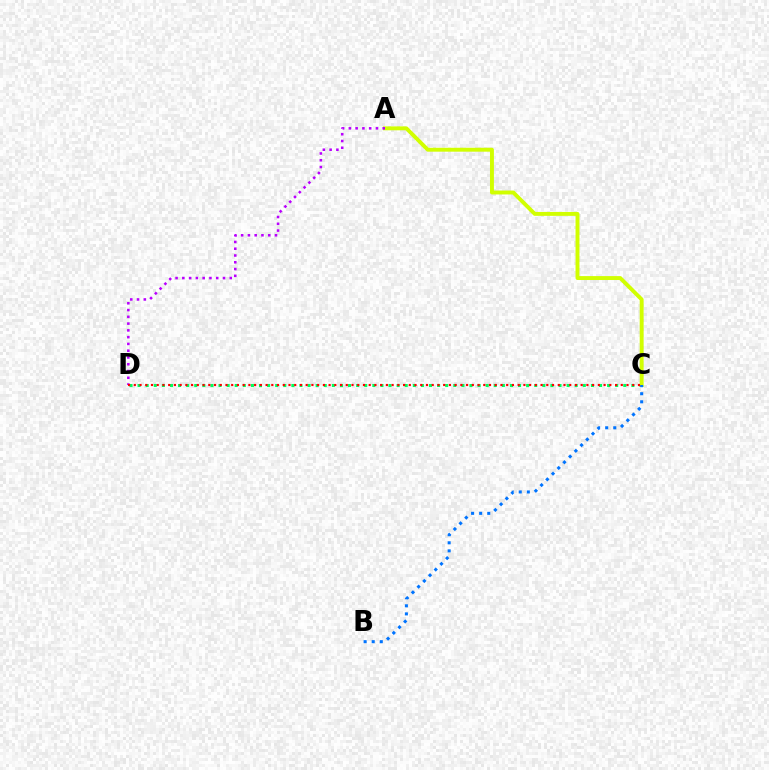{('C', 'D'): [{'color': '#00ff5c', 'line_style': 'dotted', 'thickness': 2.2}, {'color': '#ff0000', 'line_style': 'dotted', 'thickness': 1.56}], ('A', 'C'): [{'color': '#d1ff00', 'line_style': 'solid', 'thickness': 2.82}], ('B', 'C'): [{'color': '#0074ff', 'line_style': 'dotted', 'thickness': 2.19}], ('A', 'D'): [{'color': '#b900ff', 'line_style': 'dotted', 'thickness': 1.84}]}